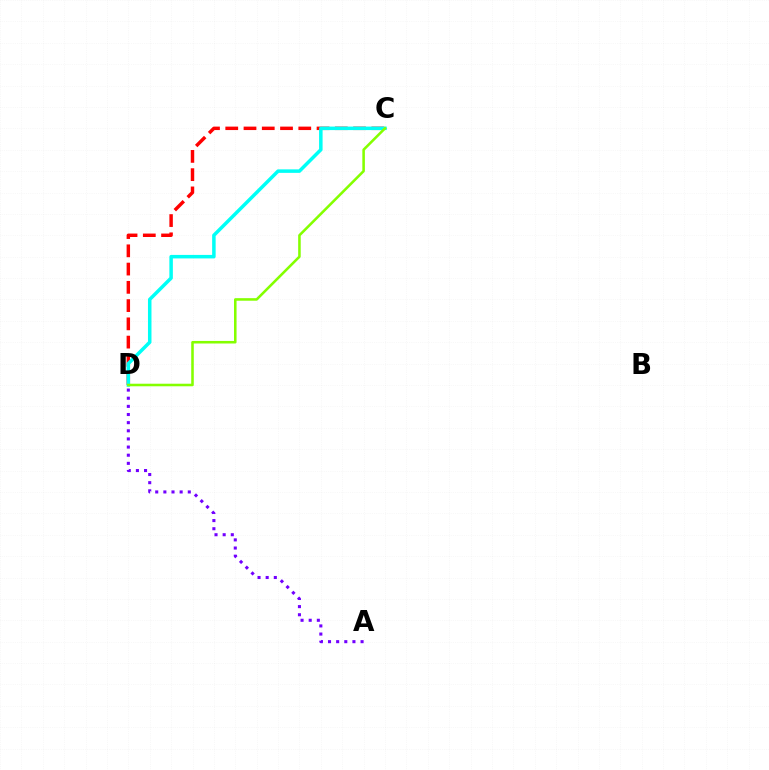{('C', 'D'): [{'color': '#ff0000', 'line_style': 'dashed', 'thickness': 2.48}, {'color': '#00fff6', 'line_style': 'solid', 'thickness': 2.53}, {'color': '#84ff00', 'line_style': 'solid', 'thickness': 1.84}], ('A', 'D'): [{'color': '#7200ff', 'line_style': 'dotted', 'thickness': 2.21}]}